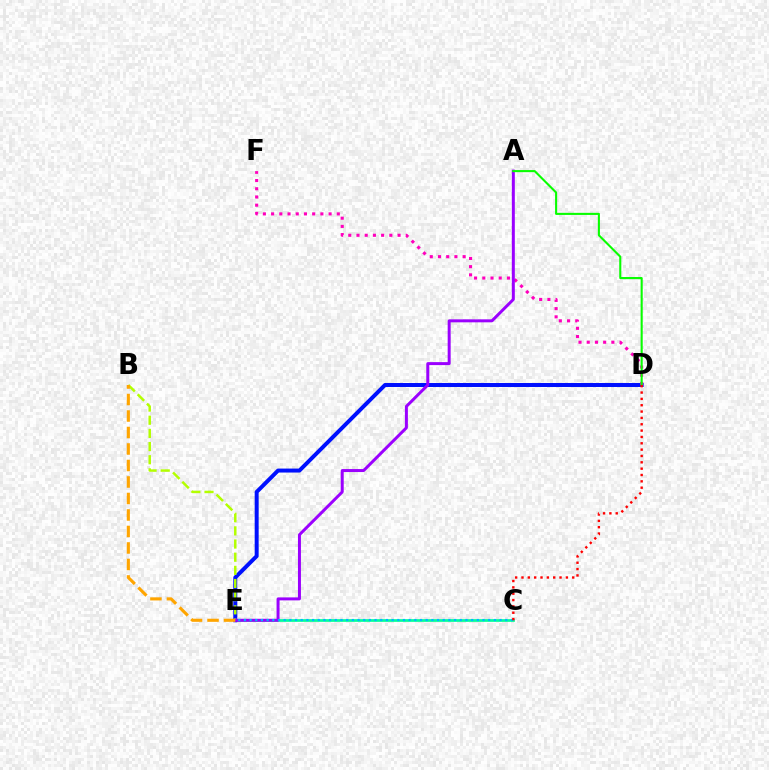{('C', 'E'): [{'color': '#00ff9d', 'line_style': 'solid', 'thickness': 1.95}, {'color': '#00b5ff', 'line_style': 'dotted', 'thickness': 1.54}], ('D', 'E'): [{'color': '#0010ff', 'line_style': 'solid', 'thickness': 2.86}], ('D', 'F'): [{'color': '#ff00bd', 'line_style': 'dotted', 'thickness': 2.23}], ('B', 'E'): [{'color': '#b3ff00', 'line_style': 'dashed', 'thickness': 1.79}, {'color': '#ffa500', 'line_style': 'dashed', 'thickness': 2.24}], ('A', 'E'): [{'color': '#9b00ff', 'line_style': 'solid', 'thickness': 2.15}], ('A', 'D'): [{'color': '#08ff00', 'line_style': 'solid', 'thickness': 1.5}], ('C', 'D'): [{'color': '#ff0000', 'line_style': 'dotted', 'thickness': 1.72}]}